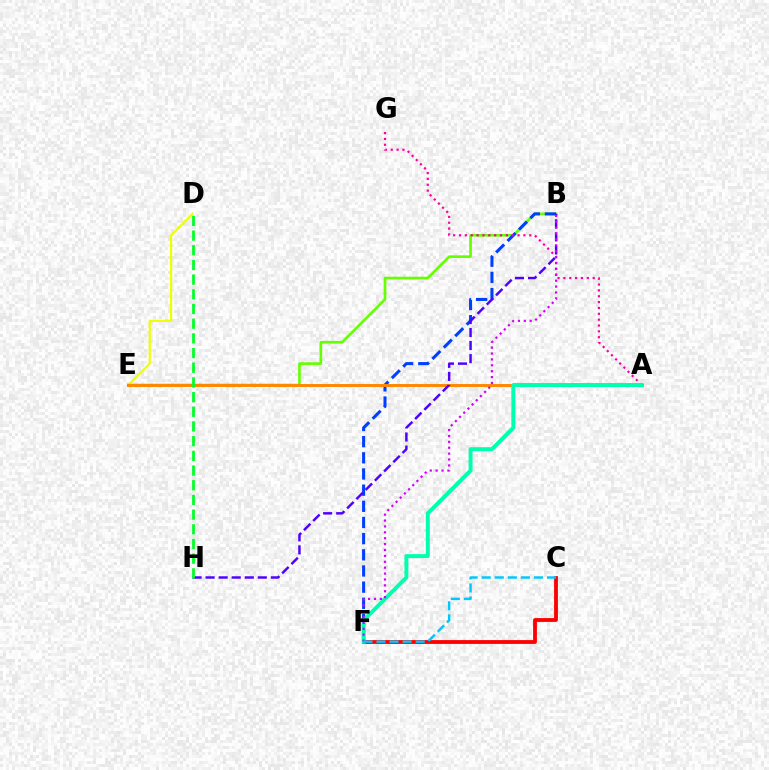{('D', 'E'): [{'color': '#eeff00', 'line_style': 'solid', 'thickness': 1.57}], ('B', 'E'): [{'color': '#66ff00', 'line_style': 'solid', 'thickness': 1.92}], ('B', 'F'): [{'color': '#003fff', 'line_style': 'dashed', 'thickness': 2.2}, {'color': '#d600ff', 'line_style': 'dotted', 'thickness': 1.6}], ('A', 'E'): [{'color': '#ff8800', 'line_style': 'solid', 'thickness': 2.12}], ('B', 'H'): [{'color': '#4f00ff', 'line_style': 'dashed', 'thickness': 1.77}], ('A', 'G'): [{'color': '#ff00a0', 'line_style': 'dotted', 'thickness': 1.59}], ('C', 'F'): [{'color': '#ff0000', 'line_style': 'solid', 'thickness': 2.75}, {'color': '#00c7ff', 'line_style': 'dashed', 'thickness': 1.78}], ('A', 'F'): [{'color': '#00ffaf', 'line_style': 'solid', 'thickness': 2.84}], ('D', 'H'): [{'color': '#00ff27', 'line_style': 'dashed', 'thickness': 2.0}]}